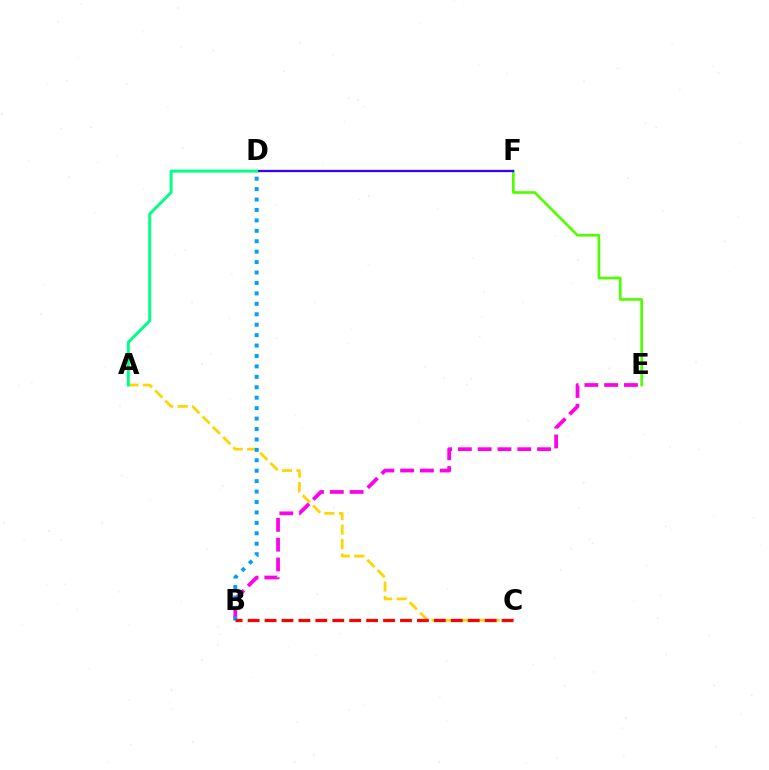{('A', 'C'): [{'color': '#ffd500', 'line_style': 'dashed', 'thickness': 1.97}], ('B', 'E'): [{'color': '#ff00ed', 'line_style': 'dashed', 'thickness': 2.69}], ('B', 'D'): [{'color': '#009eff', 'line_style': 'dotted', 'thickness': 2.83}], ('E', 'F'): [{'color': '#4fff00', 'line_style': 'solid', 'thickness': 1.92}], ('D', 'F'): [{'color': '#3700ff', 'line_style': 'solid', 'thickness': 1.65}], ('A', 'D'): [{'color': '#00ff86', 'line_style': 'solid', 'thickness': 2.13}], ('B', 'C'): [{'color': '#ff0000', 'line_style': 'dashed', 'thickness': 2.3}]}